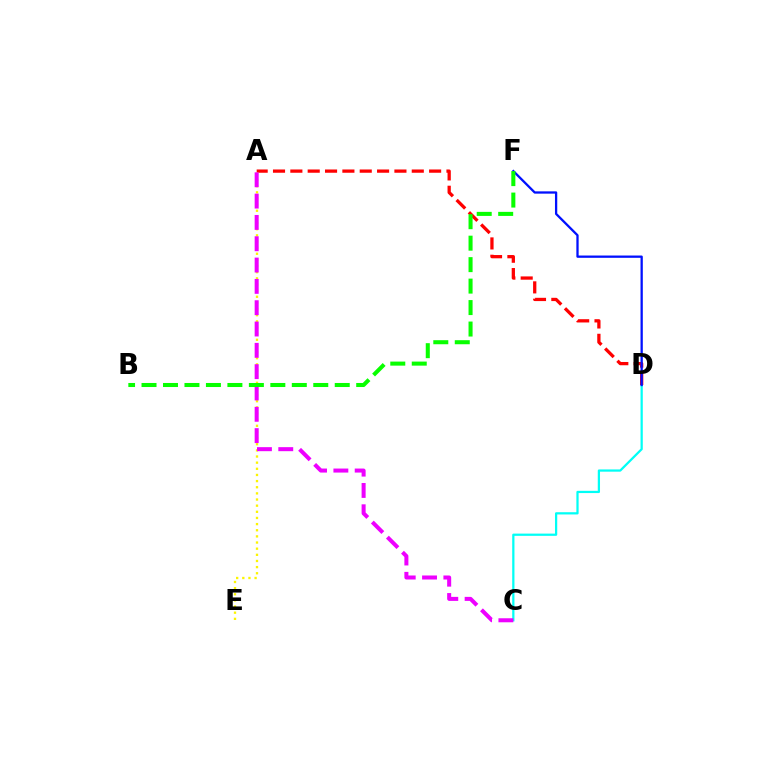{('C', 'D'): [{'color': '#00fff6', 'line_style': 'solid', 'thickness': 1.61}], ('A', 'D'): [{'color': '#ff0000', 'line_style': 'dashed', 'thickness': 2.36}], ('A', 'E'): [{'color': '#fcf500', 'line_style': 'dotted', 'thickness': 1.67}], ('D', 'F'): [{'color': '#0010ff', 'line_style': 'solid', 'thickness': 1.65}], ('A', 'C'): [{'color': '#ee00ff', 'line_style': 'dashed', 'thickness': 2.9}], ('B', 'F'): [{'color': '#08ff00', 'line_style': 'dashed', 'thickness': 2.92}]}